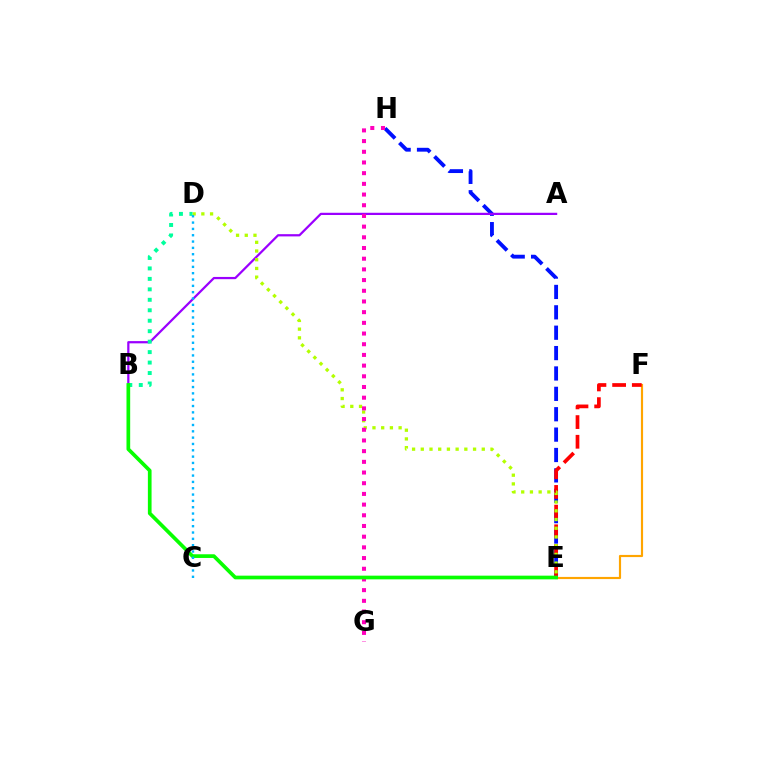{('E', 'H'): [{'color': '#0010ff', 'line_style': 'dashed', 'thickness': 2.77}], ('E', 'F'): [{'color': '#ffa500', 'line_style': 'solid', 'thickness': 1.56}, {'color': '#ff0000', 'line_style': 'dashed', 'thickness': 2.67}], ('A', 'B'): [{'color': '#9b00ff', 'line_style': 'solid', 'thickness': 1.61}], ('D', 'E'): [{'color': '#b3ff00', 'line_style': 'dotted', 'thickness': 2.37}], ('B', 'D'): [{'color': '#00ff9d', 'line_style': 'dotted', 'thickness': 2.84}], ('G', 'H'): [{'color': '#ff00bd', 'line_style': 'dotted', 'thickness': 2.9}], ('B', 'E'): [{'color': '#08ff00', 'line_style': 'solid', 'thickness': 2.66}], ('C', 'D'): [{'color': '#00b5ff', 'line_style': 'dotted', 'thickness': 1.72}]}